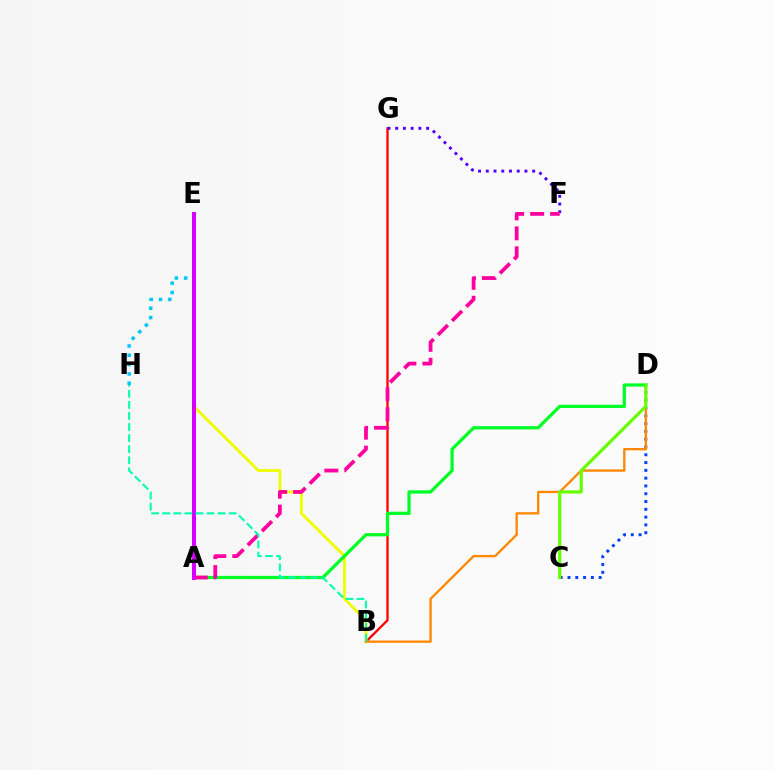{('B', 'G'): [{'color': '#ff0000', 'line_style': 'solid', 'thickness': 1.65}], ('C', 'D'): [{'color': '#003fff', 'line_style': 'dotted', 'thickness': 2.12}, {'color': '#66ff00', 'line_style': 'solid', 'thickness': 2.29}], ('B', 'E'): [{'color': '#eeff00', 'line_style': 'solid', 'thickness': 2.04}], ('F', 'G'): [{'color': '#4f00ff', 'line_style': 'dotted', 'thickness': 2.1}], ('B', 'D'): [{'color': '#ff8800', 'line_style': 'solid', 'thickness': 1.68}], ('A', 'D'): [{'color': '#00ff27', 'line_style': 'solid', 'thickness': 2.34}], ('E', 'H'): [{'color': '#00c7ff', 'line_style': 'dotted', 'thickness': 2.53}], ('A', 'F'): [{'color': '#ff00a0', 'line_style': 'dashed', 'thickness': 2.71}], ('A', 'E'): [{'color': '#d600ff', 'line_style': 'solid', 'thickness': 2.89}], ('B', 'H'): [{'color': '#00ffaf', 'line_style': 'dashed', 'thickness': 1.5}]}